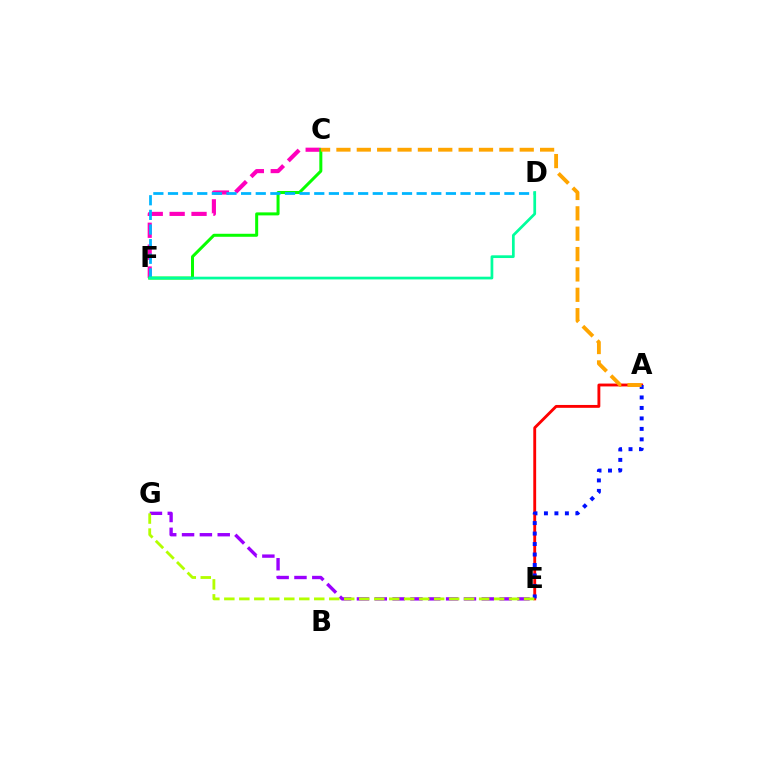{('C', 'F'): [{'color': '#ff00bd', 'line_style': 'dashed', 'thickness': 2.97}, {'color': '#08ff00', 'line_style': 'solid', 'thickness': 2.17}], ('A', 'E'): [{'color': '#ff0000', 'line_style': 'solid', 'thickness': 2.06}, {'color': '#0010ff', 'line_style': 'dotted', 'thickness': 2.85}], ('D', 'F'): [{'color': '#00b5ff', 'line_style': 'dashed', 'thickness': 1.99}, {'color': '#00ff9d', 'line_style': 'solid', 'thickness': 1.96}], ('E', 'G'): [{'color': '#9b00ff', 'line_style': 'dashed', 'thickness': 2.42}, {'color': '#b3ff00', 'line_style': 'dashed', 'thickness': 2.04}], ('A', 'C'): [{'color': '#ffa500', 'line_style': 'dashed', 'thickness': 2.77}]}